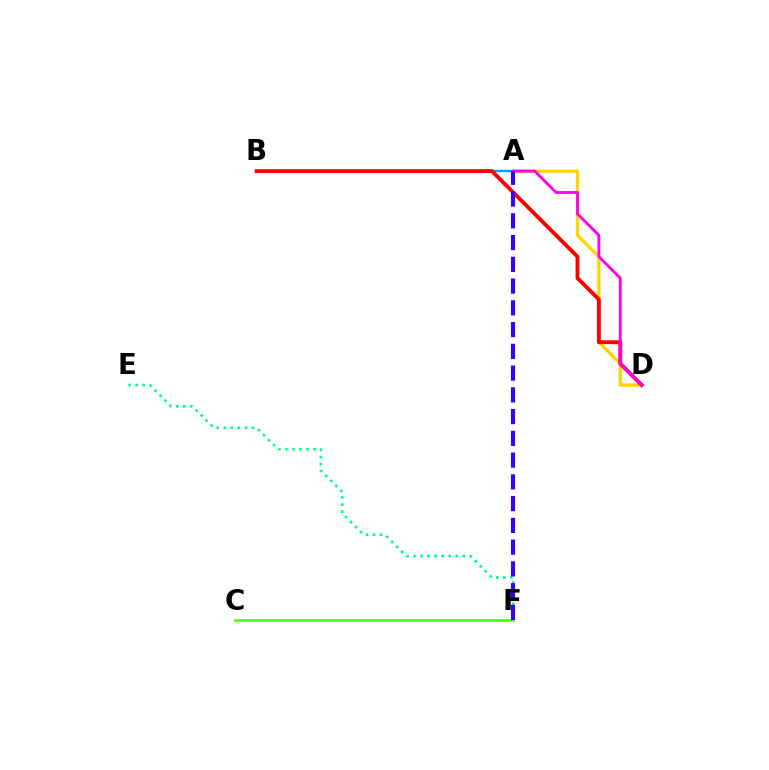{('E', 'F'): [{'color': '#00ff86', 'line_style': 'dotted', 'thickness': 1.92}], ('A', 'B'): [{'color': '#009eff', 'line_style': 'solid', 'thickness': 1.72}], ('A', 'D'): [{'color': '#ffd500', 'line_style': 'solid', 'thickness': 2.38}, {'color': '#ff00ed', 'line_style': 'solid', 'thickness': 2.04}], ('C', 'F'): [{'color': '#4fff00', 'line_style': 'solid', 'thickness': 1.89}], ('B', 'D'): [{'color': '#ff0000', 'line_style': 'solid', 'thickness': 2.78}], ('A', 'F'): [{'color': '#3700ff', 'line_style': 'dashed', 'thickness': 2.96}]}